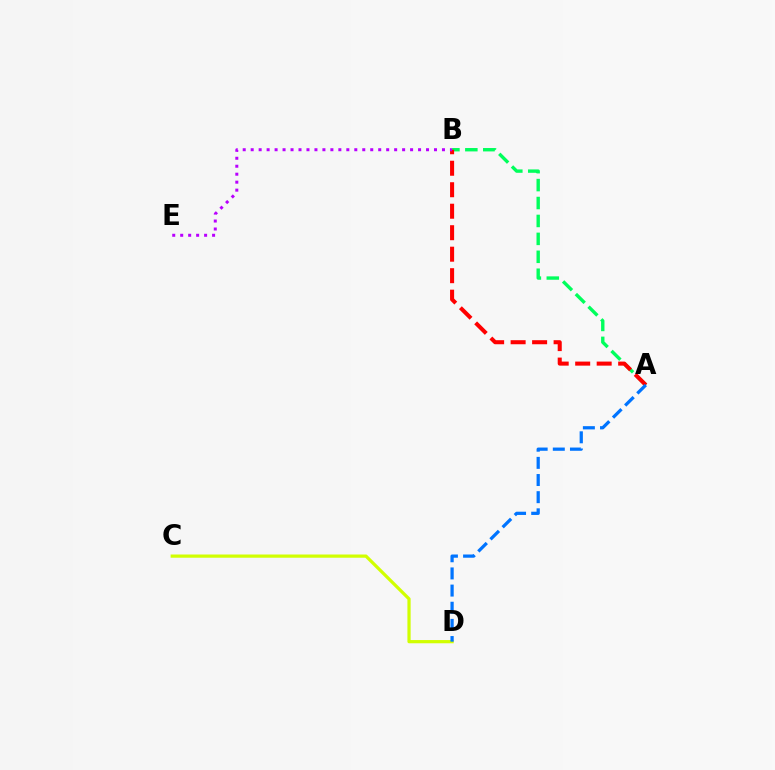{('A', 'B'): [{'color': '#00ff5c', 'line_style': 'dashed', 'thickness': 2.44}, {'color': '#ff0000', 'line_style': 'dashed', 'thickness': 2.92}], ('C', 'D'): [{'color': '#d1ff00', 'line_style': 'solid', 'thickness': 2.32}], ('B', 'E'): [{'color': '#b900ff', 'line_style': 'dotted', 'thickness': 2.17}], ('A', 'D'): [{'color': '#0074ff', 'line_style': 'dashed', 'thickness': 2.33}]}